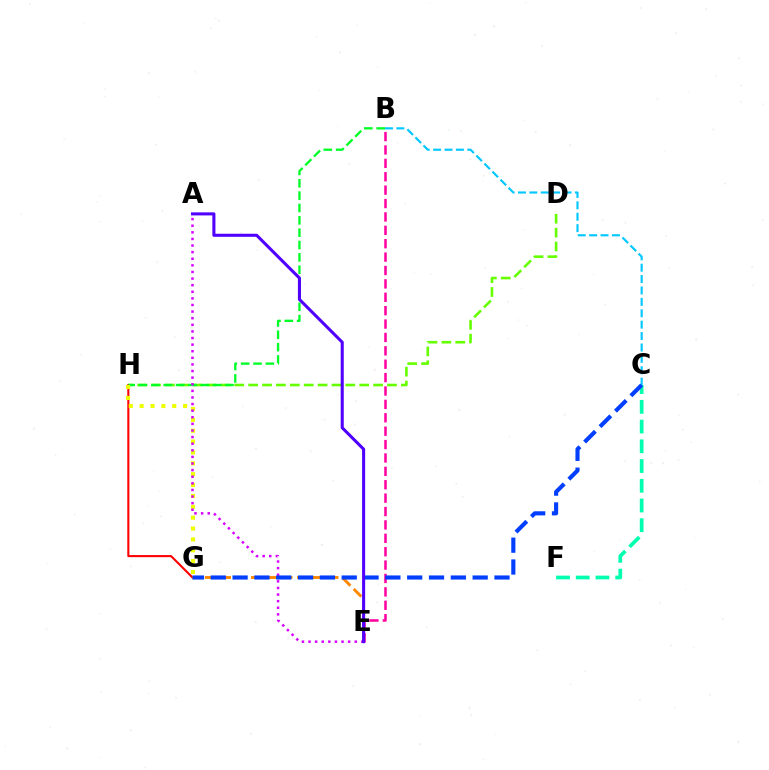{('D', 'H'): [{'color': '#66ff00', 'line_style': 'dashed', 'thickness': 1.89}], ('G', 'H'): [{'color': '#ff0000', 'line_style': 'solid', 'thickness': 1.51}, {'color': '#eeff00', 'line_style': 'dotted', 'thickness': 2.95}], ('B', 'H'): [{'color': '#00ff27', 'line_style': 'dashed', 'thickness': 1.68}], ('E', 'G'): [{'color': '#ff8800', 'line_style': 'dashed', 'thickness': 2.09}], ('C', 'F'): [{'color': '#00ffaf', 'line_style': 'dashed', 'thickness': 2.68}], ('B', 'E'): [{'color': '#ff00a0', 'line_style': 'dashed', 'thickness': 1.82}], ('A', 'E'): [{'color': '#d600ff', 'line_style': 'dotted', 'thickness': 1.79}, {'color': '#4f00ff', 'line_style': 'solid', 'thickness': 2.2}], ('B', 'C'): [{'color': '#00c7ff', 'line_style': 'dashed', 'thickness': 1.55}], ('C', 'G'): [{'color': '#003fff', 'line_style': 'dashed', 'thickness': 2.96}]}